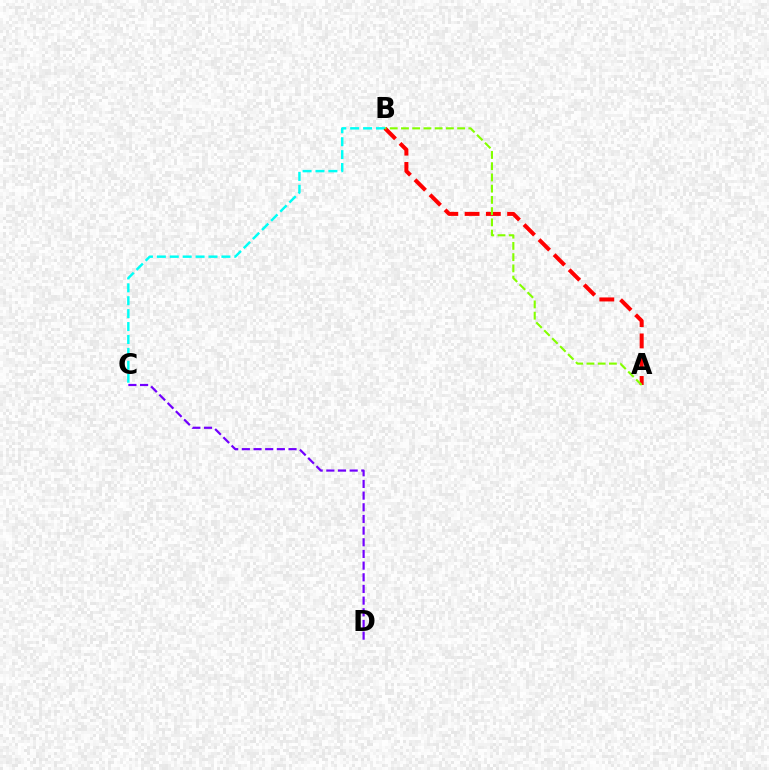{('B', 'C'): [{'color': '#00fff6', 'line_style': 'dashed', 'thickness': 1.75}], ('A', 'B'): [{'color': '#ff0000', 'line_style': 'dashed', 'thickness': 2.89}, {'color': '#84ff00', 'line_style': 'dashed', 'thickness': 1.53}], ('C', 'D'): [{'color': '#7200ff', 'line_style': 'dashed', 'thickness': 1.59}]}